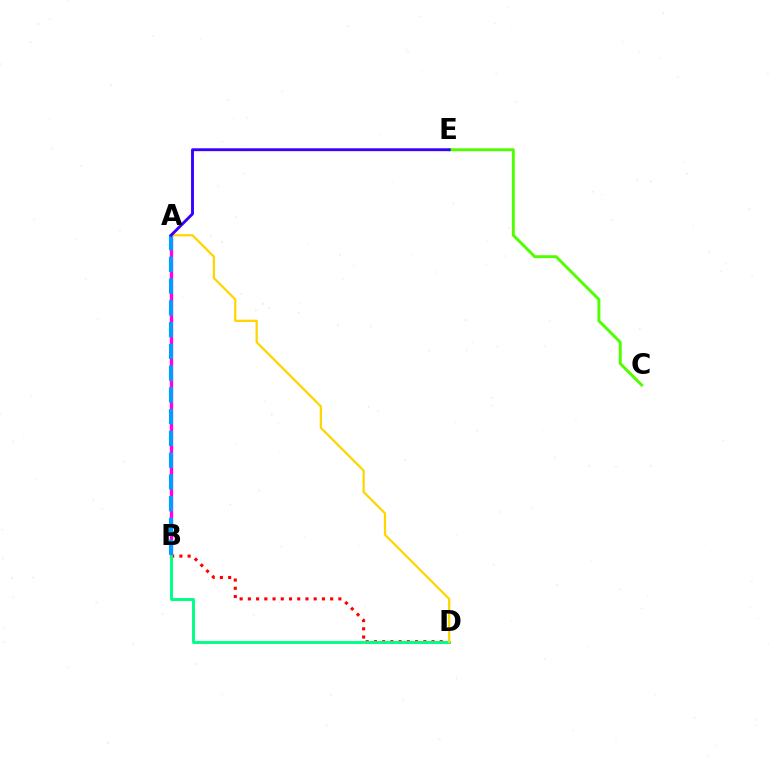{('A', 'B'): [{'color': '#ff00ed', 'line_style': 'solid', 'thickness': 2.39}, {'color': '#009eff', 'line_style': 'dashed', 'thickness': 2.96}], ('B', 'D'): [{'color': '#ff0000', 'line_style': 'dotted', 'thickness': 2.24}, {'color': '#00ff86', 'line_style': 'solid', 'thickness': 2.12}], ('C', 'E'): [{'color': '#4fff00', 'line_style': 'solid', 'thickness': 2.11}], ('A', 'D'): [{'color': '#ffd500', 'line_style': 'solid', 'thickness': 1.61}], ('A', 'E'): [{'color': '#3700ff', 'line_style': 'solid', 'thickness': 2.07}]}